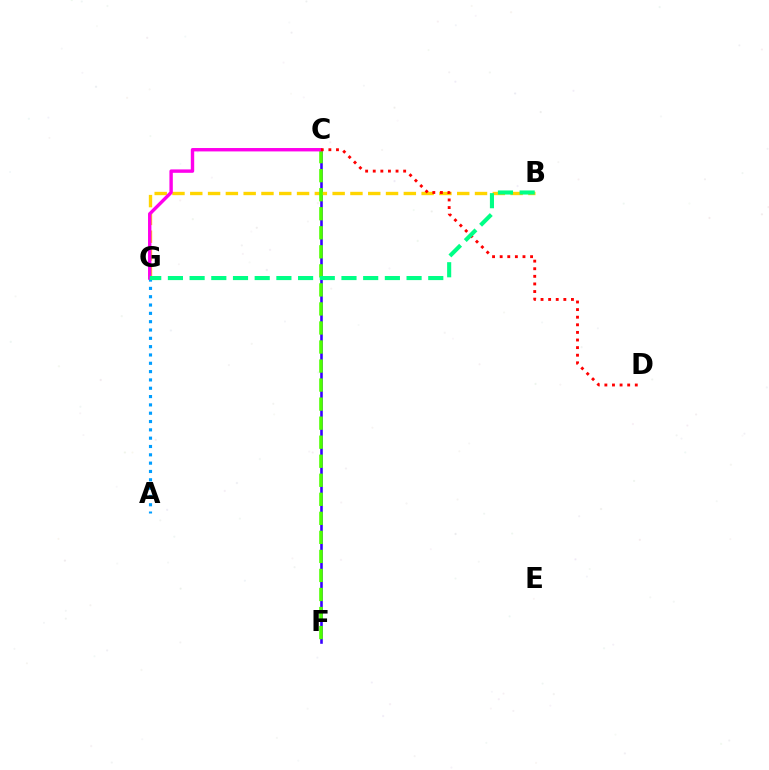{('A', 'G'): [{'color': '#009eff', 'line_style': 'dotted', 'thickness': 2.26}], ('C', 'F'): [{'color': '#3700ff', 'line_style': 'solid', 'thickness': 1.86}, {'color': '#4fff00', 'line_style': 'dashed', 'thickness': 2.59}], ('B', 'G'): [{'color': '#ffd500', 'line_style': 'dashed', 'thickness': 2.42}, {'color': '#00ff86', 'line_style': 'dashed', 'thickness': 2.95}], ('C', 'G'): [{'color': '#ff00ed', 'line_style': 'solid', 'thickness': 2.45}], ('C', 'D'): [{'color': '#ff0000', 'line_style': 'dotted', 'thickness': 2.07}]}